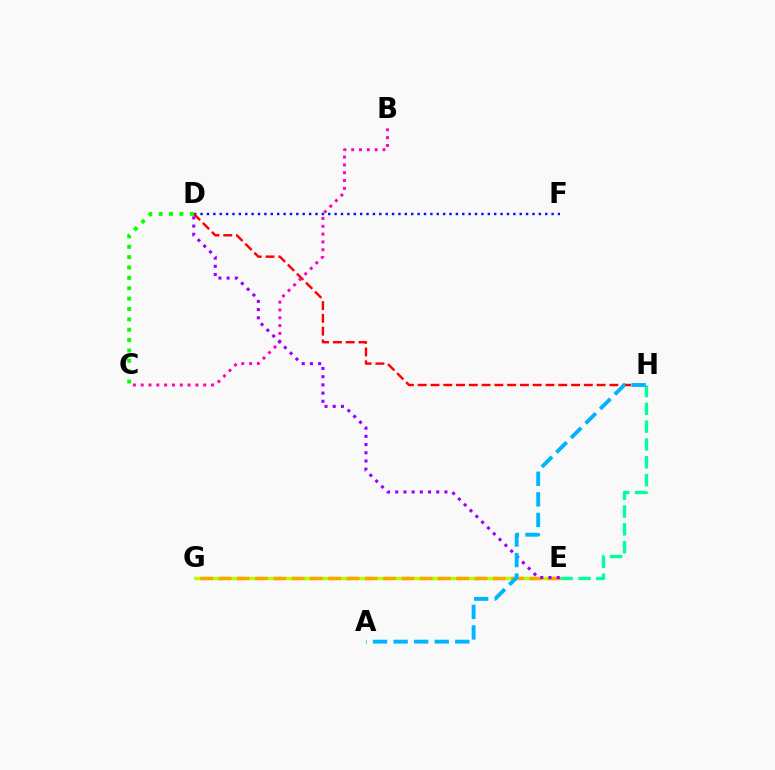{('D', 'F'): [{'color': '#0010ff', 'line_style': 'dotted', 'thickness': 1.73}], ('E', 'G'): [{'color': '#b3ff00', 'line_style': 'dashed', 'thickness': 2.48}, {'color': '#ffa500', 'line_style': 'dashed', 'thickness': 2.48}], ('D', 'H'): [{'color': '#ff0000', 'line_style': 'dashed', 'thickness': 1.74}], ('E', 'H'): [{'color': '#00ff9d', 'line_style': 'dashed', 'thickness': 2.42}], ('C', 'D'): [{'color': '#08ff00', 'line_style': 'dotted', 'thickness': 2.82}], ('B', 'C'): [{'color': '#ff00bd', 'line_style': 'dotted', 'thickness': 2.12}], ('D', 'E'): [{'color': '#9b00ff', 'line_style': 'dotted', 'thickness': 2.23}], ('A', 'H'): [{'color': '#00b5ff', 'line_style': 'dashed', 'thickness': 2.79}]}